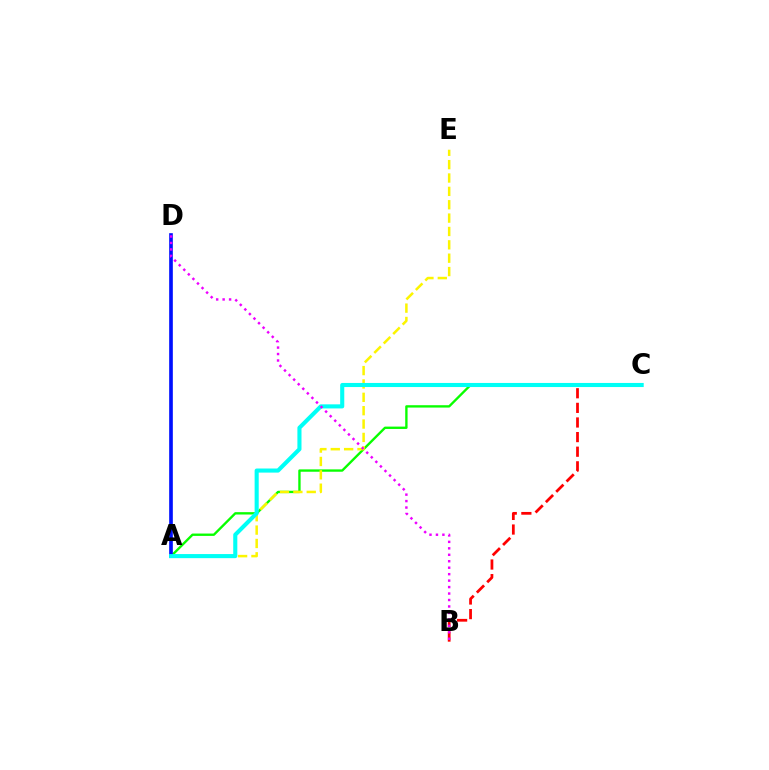{('A', 'C'): [{'color': '#08ff00', 'line_style': 'solid', 'thickness': 1.7}, {'color': '#00fff6', 'line_style': 'solid', 'thickness': 2.95}], ('B', 'C'): [{'color': '#ff0000', 'line_style': 'dashed', 'thickness': 1.99}], ('A', 'E'): [{'color': '#fcf500', 'line_style': 'dashed', 'thickness': 1.82}], ('A', 'D'): [{'color': '#0010ff', 'line_style': 'solid', 'thickness': 2.63}], ('B', 'D'): [{'color': '#ee00ff', 'line_style': 'dotted', 'thickness': 1.75}]}